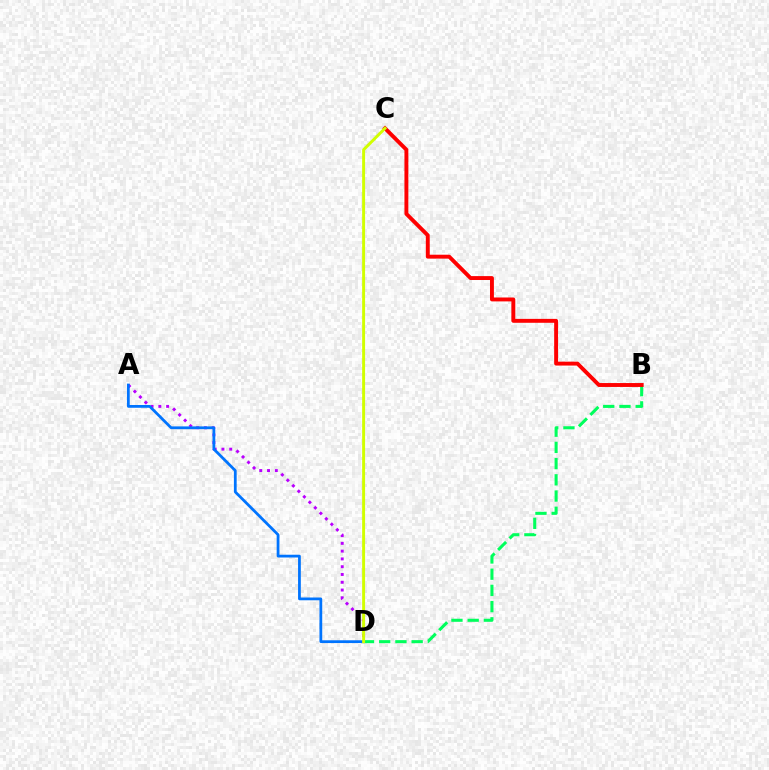{('A', 'D'): [{'color': '#b900ff', 'line_style': 'dotted', 'thickness': 2.11}, {'color': '#0074ff', 'line_style': 'solid', 'thickness': 1.99}], ('B', 'D'): [{'color': '#00ff5c', 'line_style': 'dashed', 'thickness': 2.2}], ('B', 'C'): [{'color': '#ff0000', 'line_style': 'solid', 'thickness': 2.81}], ('C', 'D'): [{'color': '#d1ff00', 'line_style': 'solid', 'thickness': 2.11}]}